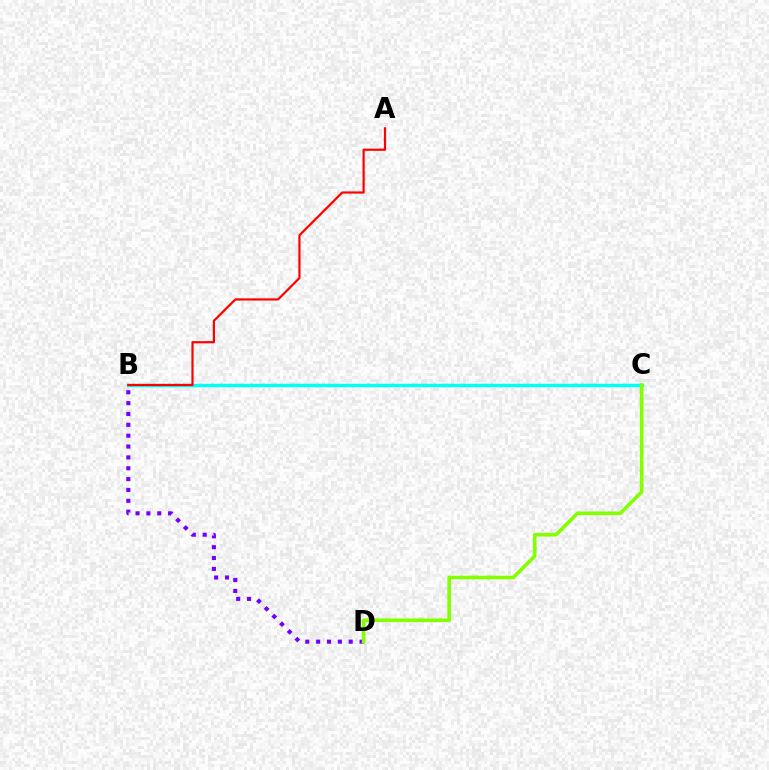{('B', 'D'): [{'color': '#7200ff', 'line_style': 'dotted', 'thickness': 2.95}], ('B', 'C'): [{'color': '#00fff6', 'line_style': 'solid', 'thickness': 2.49}], ('A', 'B'): [{'color': '#ff0000', 'line_style': 'solid', 'thickness': 1.58}], ('C', 'D'): [{'color': '#84ff00', 'line_style': 'solid', 'thickness': 2.6}]}